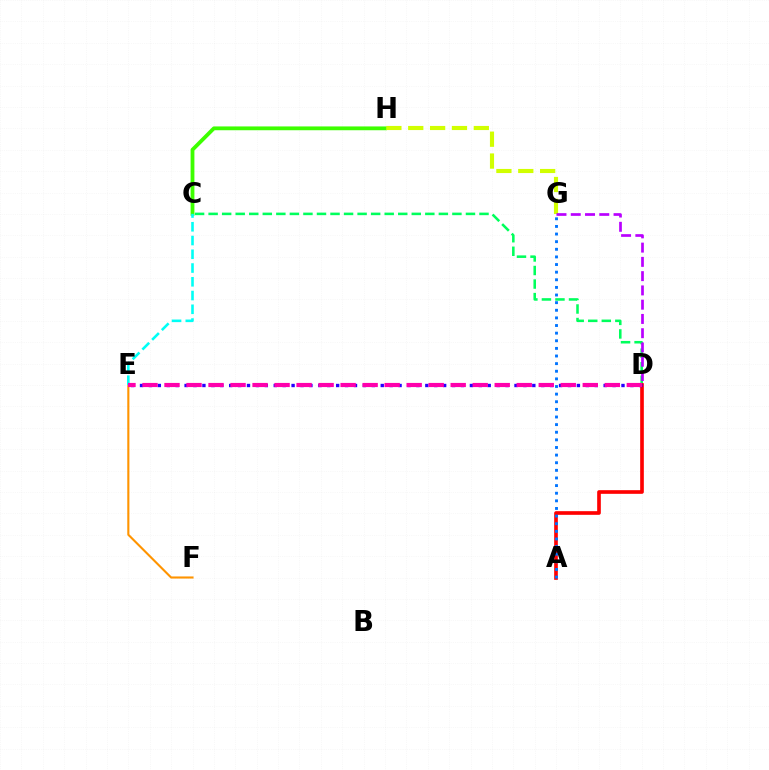{('C', 'D'): [{'color': '#00ff5c', 'line_style': 'dashed', 'thickness': 1.84}], ('A', 'D'): [{'color': '#ff0000', 'line_style': 'solid', 'thickness': 2.63}], ('E', 'F'): [{'color': '#ff9400', 'line_style': 'solid', 'thickness': 1.52}], ('C', 'H'): [{'color': '#3dff00', 'line_style': 'solid', 'thickness': 2.74}], ('C', 'E'): [{'color': '#00fff6', 'line_style': 'dashed', 'thickness': 1.87}], ('G', 'H'): [{'color': '#d1ff00', 'line_style': 'dashed', 'thickness': 2.97}], ('A', 'G'): [{'color': '#0074ff', 'line_style': 'dotted', 'thickness': 2.07}], ('D', 'G'): [{'color': '#b900ff', 'line_style': 'dashed', 'thickness': 1.94}], ('D', 'E'): [{'color': '#2500ff', 'line_style': 'dotted', 'thickness': 2.42}, {'color': '#ff00ac', 'line_style': 'dashed', 'thickness': 2.99}]}